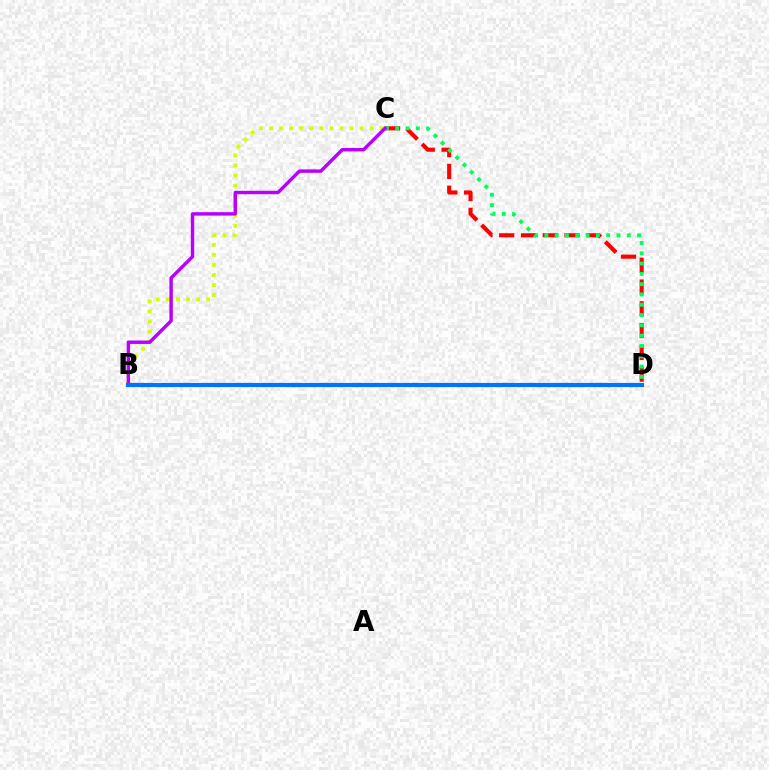{('B', 'C'): [{'color': '#d1ff00', 'line_style': 'dotted', 'thickness': 2.73}, {'color': '#b900ff', 'line_style': 'solid', 'thickness': 2.47}], ('C', 'D'): [{'color': '#ff0000', 'line_style': 'dashed', 'thickness': 2.96}, {'color': '#00ff5c', 'line_style': 'dotted', 'thickness': 2.8}], ('B', 'D'): [{'color': '#0074ff', 'line_style': 'solid', 'thickness': 2.99}]}